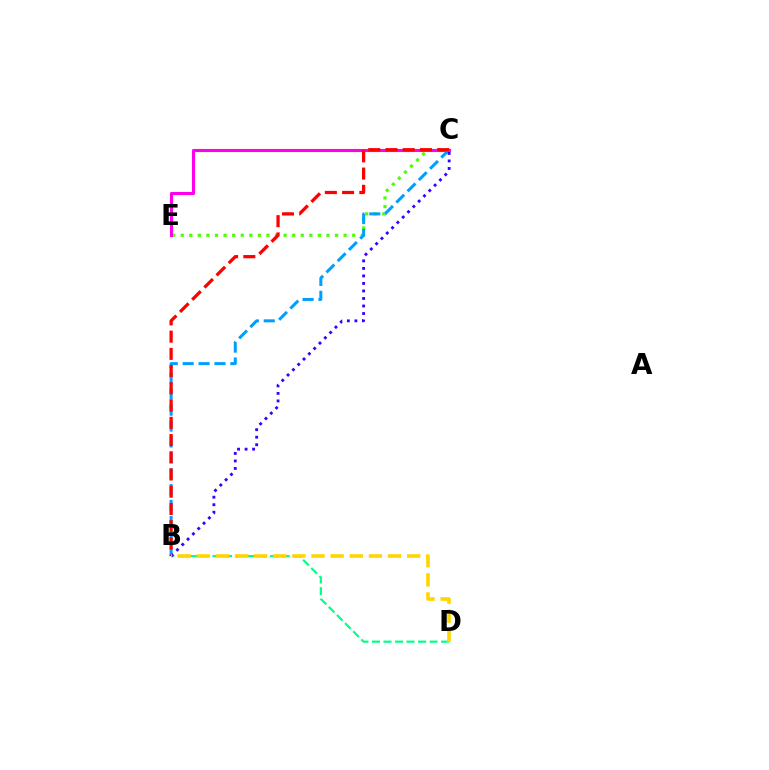{('B', 'D'): [{'color': '#00ff86', 'line_style': 'dashed', 'thickness': 1.57}, {'color': '#ffd500', 'line_style': 'dashed', 'thickness': 2.6}], ('C', 'E'): [{'color': '#4fff00', 'line_style': 'dotted', 'thickness': 2.33}, {'color': '#ff00ed', 'line_style': 'solid', 'thickness': 2.22}], ('B', 'C'): [{'color': '#009eff', 'line_style': 'dashed', 'thickness': 2.16}, {'color': '#3700ff', 'line_style': 'dotted', 'thickness': 2.04}, {'color': '#ff0000', 'line_style': 'dashed', 'thickness': 2.34}]}